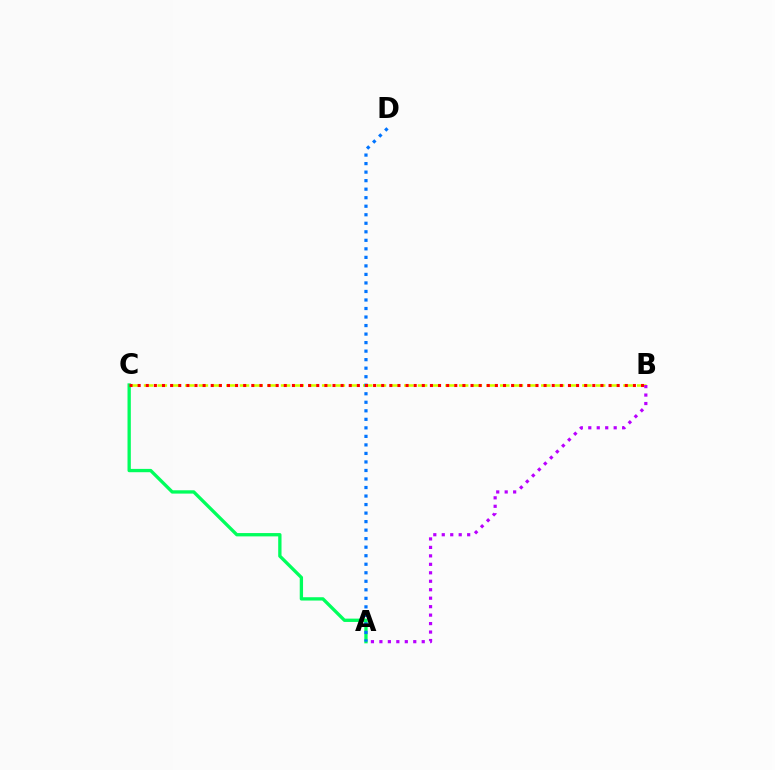{('B', 'C'): [{'color': '#d1ff00', 'line_style': 'dashed', 'thickness': 1.86}, {'color': '#ff0000', 'line_style': 'dotted', 'thickness': 2.21}], ('A', 'C'): [{'color': '#00ff5c', 'line_style': 'solid', 'thickness': 2.39}], ('A', 'D'): [{'color': '#0074ff', 'line_style': 'dotted', 'thickness': 2.32}], ('A', 'B'): [{'color': '#b900ff', 'line_style': 'dotted', 'thickness': 2.3}]}